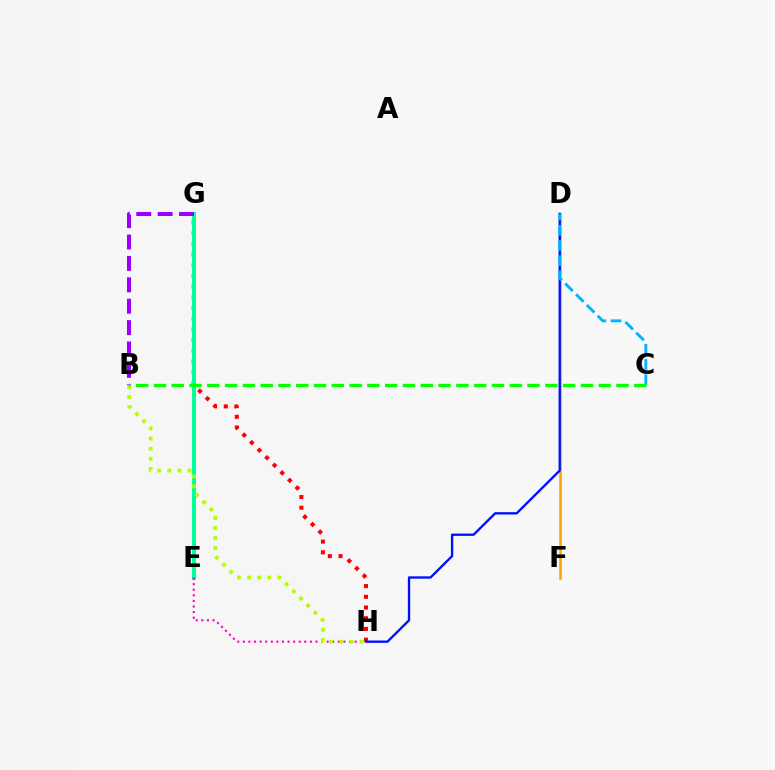{('G', 'H'): [{'color': '#ff0000', 'line_style': 'dotted', 'thickness': 2.91}], ('D', 'F'): [{'color': '#ffa500', 'line_style': 'solid', 'thickness': 1.85}], ('D', 'H'): [{'color': '#0010ff', 'line_style': 'solid', 'thickness': 1.69}], ('E', 'G'): [{'color': '#00ff9d', 'line_style': 'solid', 'thickness': 2.91}], ('B', 'G'): [{'color': '#9b00ff', 'line_style': 'dashed', 'thickness': 2.91}], ('E', 'H'): [{'color': '#ff00bd', 'line_style': 'dotted', 'thickness': 1.52}], ('C', 'D'): [{'color': '#00b5ff', 'line_style': 'dashed', 'thickness': 2.07}], ('B', 'H'): [{'color': '#b3ff00', 'line_style': 'dotted', 'thickness': 2.74}], ('B', 'C'): [{'color': '#08ff00', 'line_style': 'dashed', 'thickness': 2.42}]}